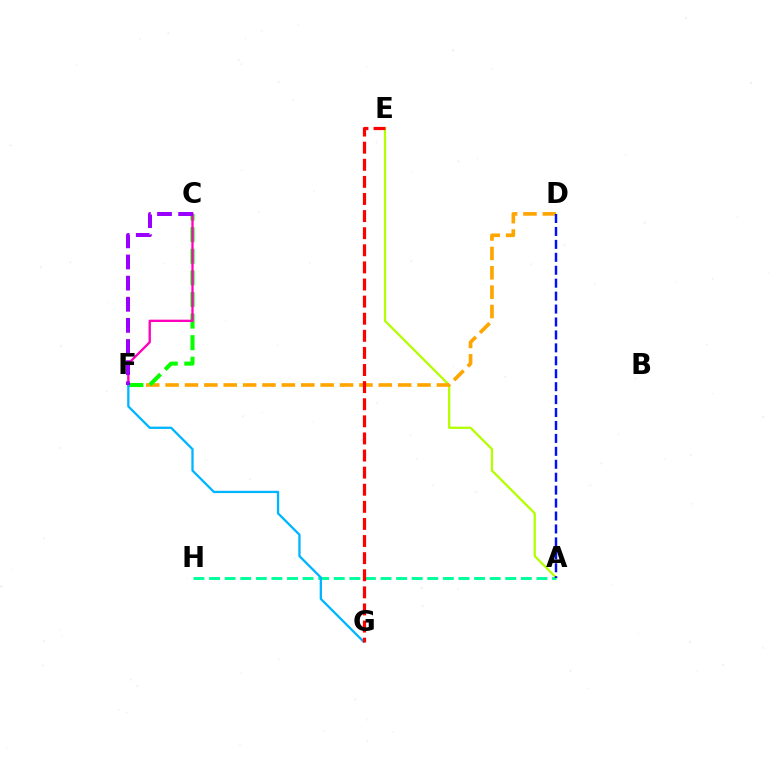{('A', 'E'): [{'color': '#b3ff00', 'line_style': 'solid', 'thickness': 1.63}], ('D', 'F'): [{'color': '#ffa500', 'line_style': 'dashed', 'thickness': 2.63}], ('A', 'H'): [{'color': '#00ff9d', 'line_style': 'dashed', 'thickness': 2.12}], ('C', 'F'): [{'color': '#08ff00', 'line_style': 'dashed', 'thickness': 2.93}, {'color': '#ff00bd', 'line_style': 'solid', 'thickness': 1.68}, {'color': '#9b00ff', 'line_style': 'dashed', 'thickness': 2.87}], ('F', 'G'): [{'color': '#00b5ff', 'line_style': 'solid', 'thickness': 1.65}], ('E', 'G'): [{'color': '#ff0000', 'line_style': 'dashed', 'thickness': 2.32}], ('A', 'D'): [{'color': '#0010ff', 'line_style': 'dashed', 'thickness': 1.76}]}